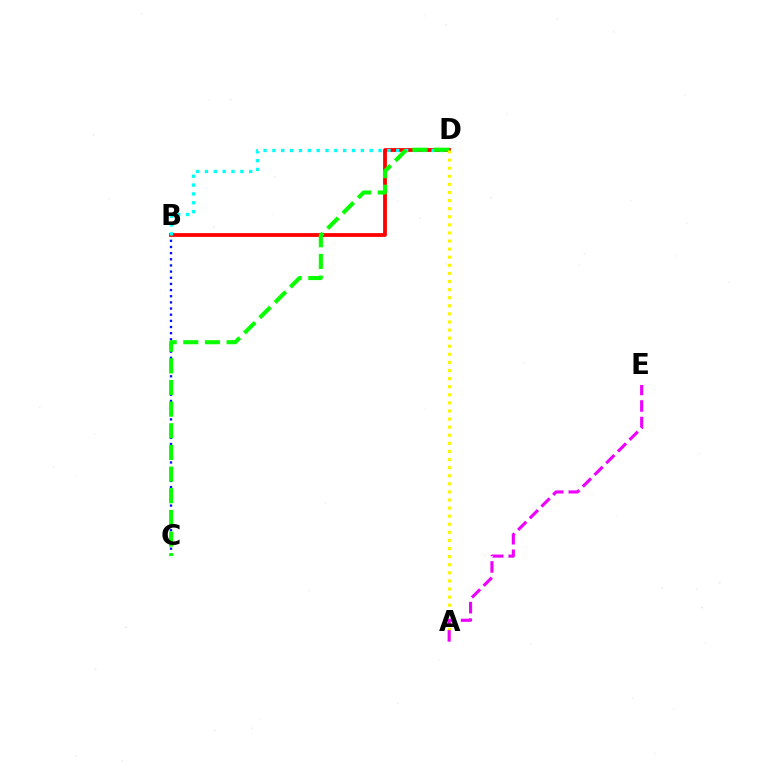{('B', 'C'): [{'color': '#0010ff', 'line_style': 'dotted', 'thickness': 1.67}], ('B', 'D'): [{'color': '#ff0000', 'line_style': 'solid', 'thickness': 2.73}, {'color': '#00fff6', 'line_style': 'dotted', 'thickness': 2.4}], ('C', 'D'): [{'color': '#08ff00', 'line_style': 'dashed', 'thickness': 2.94}], ('A', 'D'): [{'color': '#fcf500', 'line_style': 'dotted', 'thickness': 2.2}], ('A', 'E'): [{'color': '#ee00ff', 'line_style': 'dashed', 'thickness': 2.25}]}